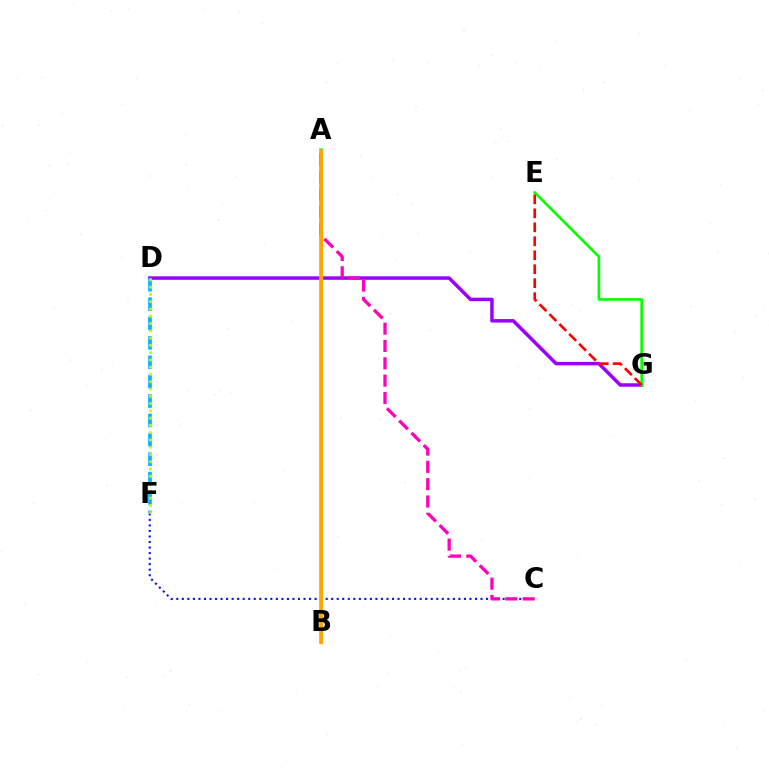{('C', 'F'): [{'color': '#0010ff', 'line_style': 'dotted', 'thickness': 1.5}], ('D', 'G'): [{'color': '#9b00ff', 'line_style': 'solid', 'thickness': 2.51}], ('E', 'G'): [{'color': '#08ff00', 'line_style': 'solid', 'thickness': 1.9}, {'color': '#ff0000', 'line_style': 'dashed', 'thickness': 1.9}], ('A', 'C'): [{'color': '#ff00bd', 'line_style': 'dashed', 'thickness': 2.35}], ('D', 'F'): [{'color': '#00b5ff', 'line_style': 'dashed', 'thickness': 2.63}, {'color': '#b3ff00', 'line_style': 'dotted', 'thickness': 1.98}], ('A', 'B'): [{'color': '#00ff9d', 'line_style': 'solid', 'thickness': 2.53}, {'color': '#ffa500', 'line_style': 'solid', 'thickness': 2.43}]}